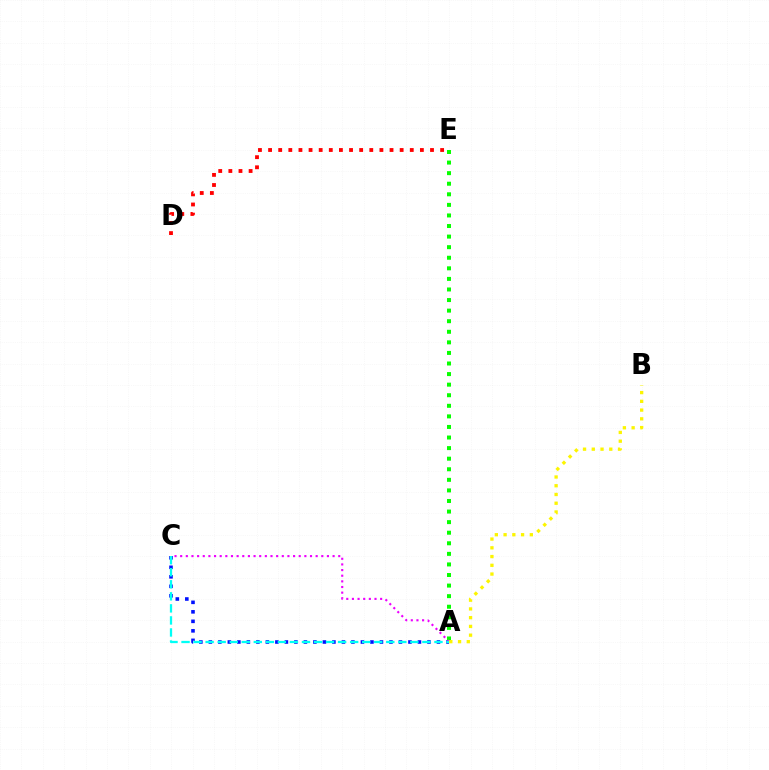{('A', 'E'): [{'color': '#08ff00', 'line_style': 'dotted', 'thickness': 2.87}], ('A', 'C'): [{'color': '#0010ff', 'line_style': 'dotted', 'thickness': 2.58}, {'color': '#ee00ff', 'line_style': 'dotted', 'thickness': 1.53}, {'color': '#00fff6', 'line_style': 'dashed', 'thickness': 1.64}], ('D', 'E'): [{'color': '#ff0000', 'line_style': 'dotted', 'thickness': 2.75}], ('A', 'B'): [{'color': '#fcf500', 'line_style': 'dotted', 'thickness': 2.38}]}